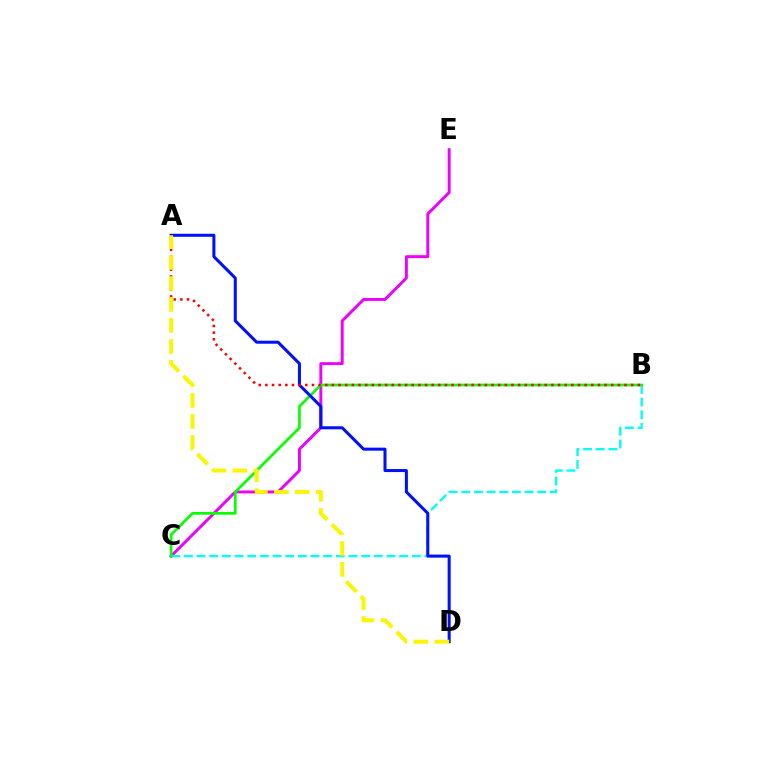{('C', 'E'): [{'color': '#ee00ff', 'line_style': 'solid', 'thickness': 2.11}], ('B', 'C'): [{'color': '#00fff6', 'line_style': 'dashed', 'thickness': 1.72}, {'color': '#08ff00', 'line_style': 'solid', 'thickness': 1.93}], ('A', 'D'): [{'color': '#0010ff', 'line_style': 'solid', 'thickness': 2.18}, {'color': '#fcf500', 'line_style': 'dashed', 'thickness': 2.85}], ('A', 'B'): [{'color': '#ff0000', 'line_style': 'dotted', 'thickness': 1.81}]}